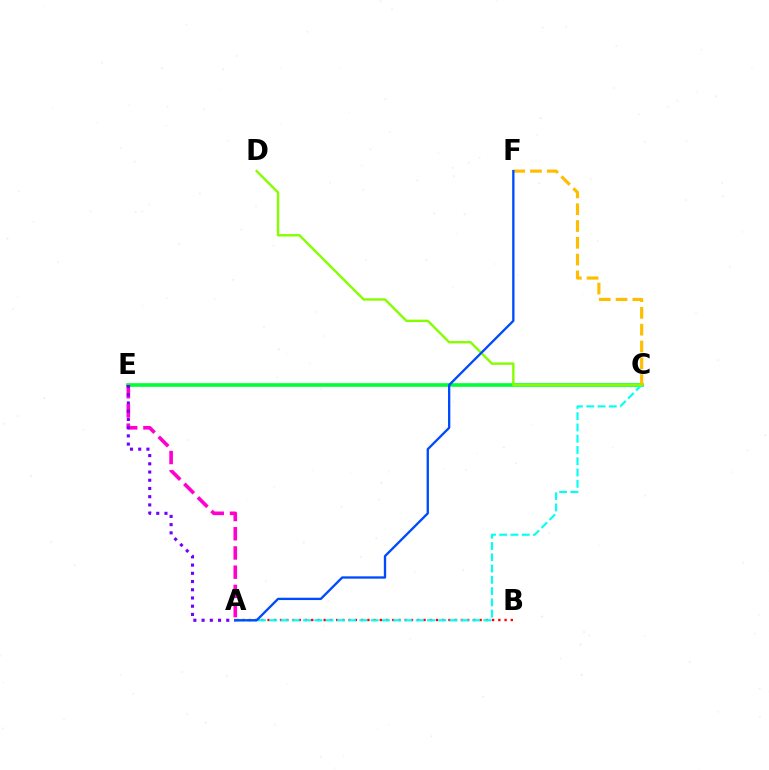{('C', 'E'): [{'color': '#00ff39', 'line_style': 'solid', 'thickness': 2.62}], ('A', 'E'): [{'color': '#ff00cf', 'line_style': 'dashed', 'thickness': 2.61}, {'color': '#7200ff', 'line_style': 'dotted', 'thickness': 2.23}], ('A', 'B'): [{'color': '#ff0000', 'line_style': 'dotted', 'thickness': 1.69}], ('A', 'C'): [{'color': '#00fff6', 'line_style': 'dashed', 'thickness': 1.53}], ('C', 'D'): [{'color': '#84ff00', 'line_style': 'solid', 'thickness': 1.73}], ('C', 'F'): [{'color': '#ffbd00', 'line_style': 'dashed', 'thickness': 2.28}], ('A', 'F'): [{'color': '#004bff', 'line_style': 'solid', 'thickness': 1.67}]}